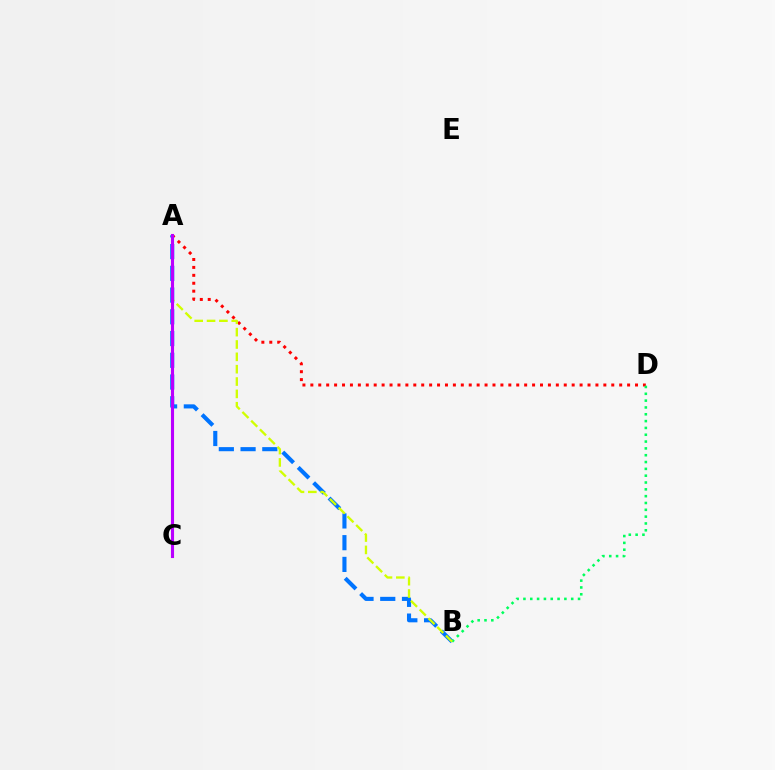{('A', 'B'): [{'color': '#0074ff', 'line_style': 'dashed', 'thickness': 2.95}, {'color': '#d1ff00', 'line_style': 'dashed', 'thickness': 1.68}], ('A', 'D'): [{'color': '#ff0000', 'line_style': 'dotted', 'thickness': 2.15}], ('B', 'D'): [{'color': '#00ff5c', 'line_style': 'dotted', 'thickness': 1.85}], ('A', 'C'): [{'color': '#b900ff', 'line_style': 'solid', 'thickness': 2.24}]}